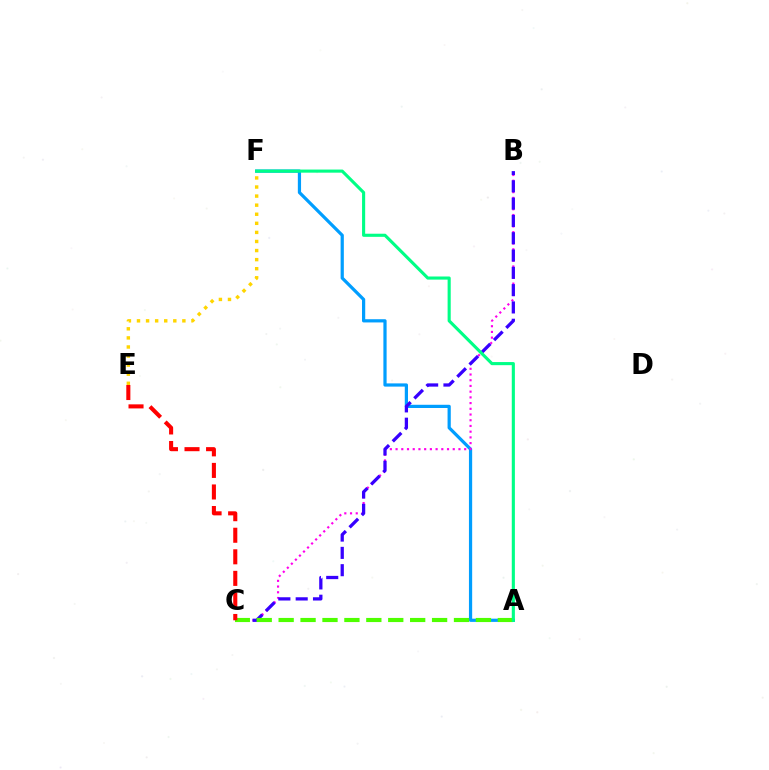{('A', 'F'): [{'color': '#009eff', 'line_style': 'solid', 'thickness': 2.32}, {'color': '#00ff86', 'line_style': 'solid', 'thickness': 2.24}], ('B', 'C'): [{'color': '#ff00ed', 'line_style': 'dotted', 'thickness': 1.55}, {'color': '#3700ff', 'line_style': 'dashed', 'thickness': 2.35}], ('E', 'F'): [{'color': '#ffd500', 'line_style': 'dotted', 'thickness': 2.47}], ('A', 'C'): [{'color': '#4fff00', 'line_style': 'dashed', 'thickness': 2.98}], ('C', 'E'): [{'color': '#ff0000', 'line_style': 'dashed', 'thickness': 2.93}]}